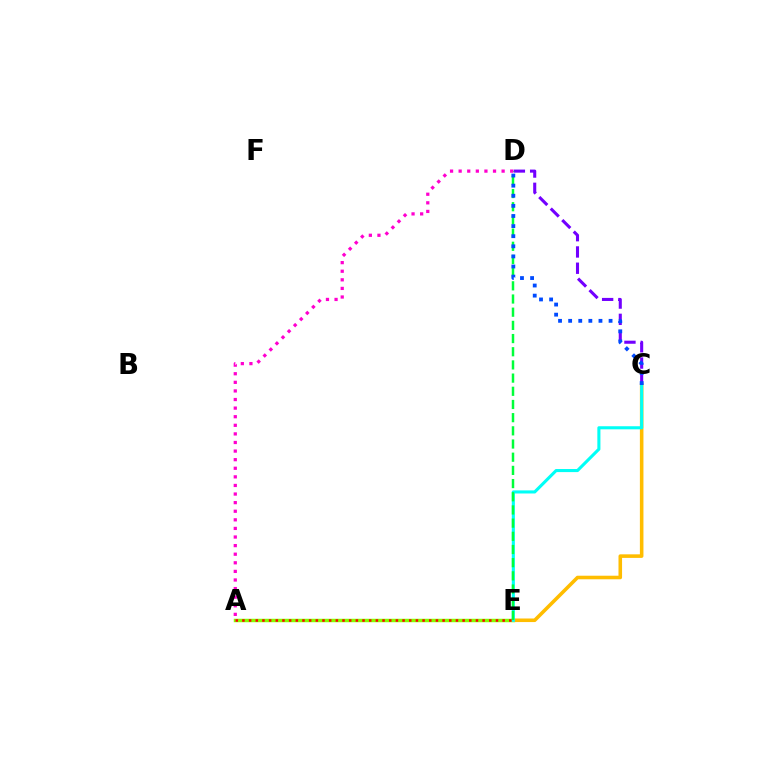{('C', 'D'): [{'color': '#7200ff', 'line_style': 'dashed', 'thickness': 2.21}, {'color': '#004bff', 'line_style': 'dotted', 'thickness': 2.75}], ('A', 'E'): [{'color': '#84ff00', 'line_style': 'solid', 'thickness': 2.49}, {'color': '#ff0000', 'line_style': 'dotted', 'thickness': 1.81}], ('C', 'E'): [{'color': '#ffbd00', 'line_style': 'solid', 'thickness': 2.57}, {'color': '#00fff6', 'line_style': 'solid', 'thickness': 2.22}], ('D', 'E'): [{'color': '#00ff39', 'line_style': 'dashed', 'thickness': 1.79}], ('A', 'D'): [{'color': '#ff00cf', 'line_style': 'dotted', 'thickness': 2.33}]}